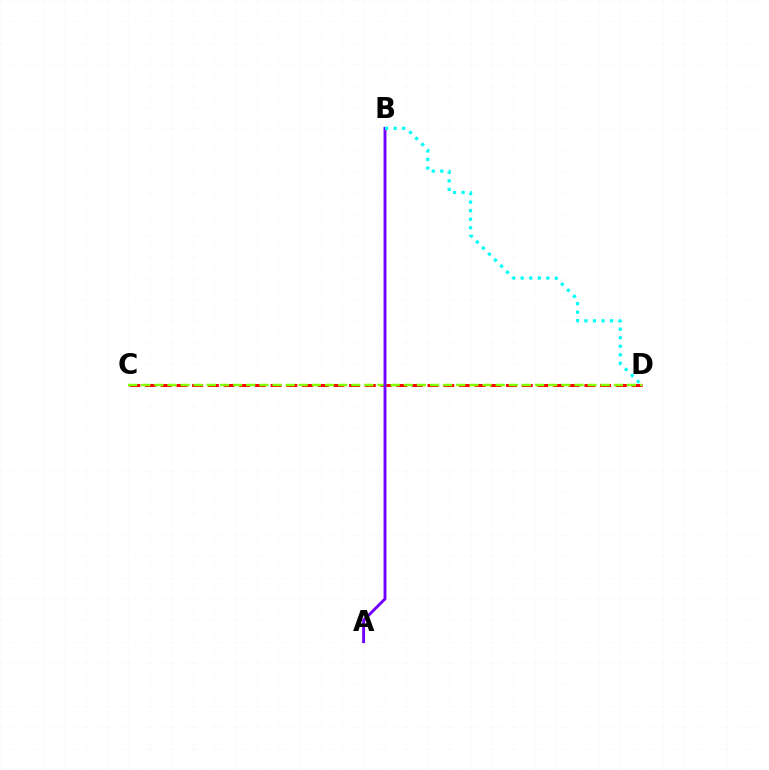{('C', 'D'): [{'color': '#ff0000', 'line_style': 'dashed', 'thickness': 2.13}, {'color': '#84ff00', 'line_style': 'dashed', 'thickness': 1.78}], ('A', 'B'): [{'color': '#7200ff', 'line_style': 'solid', 'thickness': 2.08}], ('B', 'D'): [{'color': '#00fff6', 'line_style': 'dotted', 'thickness': 2.32}]}